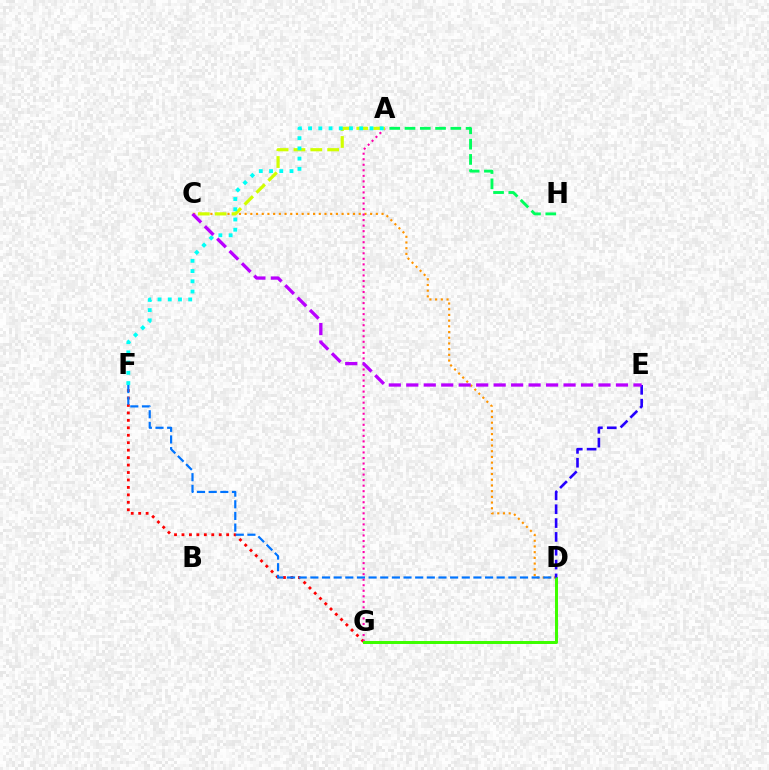{('C', 'D'): [{'color': '#ff9400', 'line_style': 'dotted', 'thickness': 1.55}], ('F', 'G'): [{'color': '#ff0000', 'line_style': 'dotted', 'thickness': 2.02}], ('A', 'G'): [{'color': '#ff00ac', 'line_style': 'dotted', 'thickness': 1.5}], ('D', 'G'): [{'color': '#3dff00', 'line_style': 'solid', 'thickness': 2.15}], ('D', 'F'): [{'color': '#0074ff', 'line_style': 'dashed', 'thickness': 1.58}], ('A', 'C'): [{'color': '#d1ff00', 'line_style': 'dashed', 'thickness': 2.29}], ('D', 'E'): [{'color': '#2500ff', 'line_style': 'dashed', 'thickness': 1.88}], ('A', 'F'): [{'color': '#00fff6', 'line_style': 'dotted', 'thickness': 2.78}], ('C', 'E'): [{'color': '#b900ff', 'line_style': 'dashed', 'thickness': 2.37}], ('A', 'H'): [{'color': '#00ff5c', 'line_style': 'dashed', 'thickness': 2.07}]}